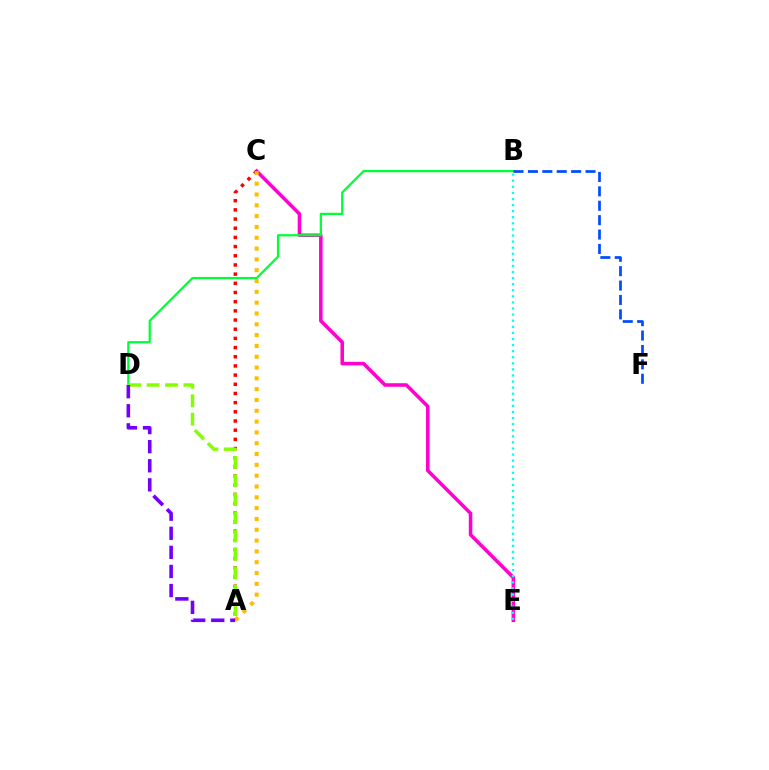{('C', 'E'): [{'color': '#ff00cf', 'line_style': 'solid', 'thickness': 2.55}], ('B', 'D'): [{'color': '#00ff39', 'line_style': 'solid', 'thickness': 1.62}], ('A', 'C'): [{'color': '#ff0000', 'line_style': 'dotted', 'thickness': 2.49}, {'color': '#ffbd00', 'line_style': 'dotted', 'thickness': 2.94}], ('B', 'F'): [{'color': '#004bff', 'line_style': 'dashed', 'thickness': 1.96}], ('A', 'D'): [{'color': '#84ff00', 'line_style': 'dashed', 'thickness': 2.5}, {'color': '#7200ff', 'line_style': 'dashed', 'thickness': 2.59}], ('B', 'E'): [{'color': '#00fff6', 'line_style': 'dotted', 'thickness': 1.65}]}